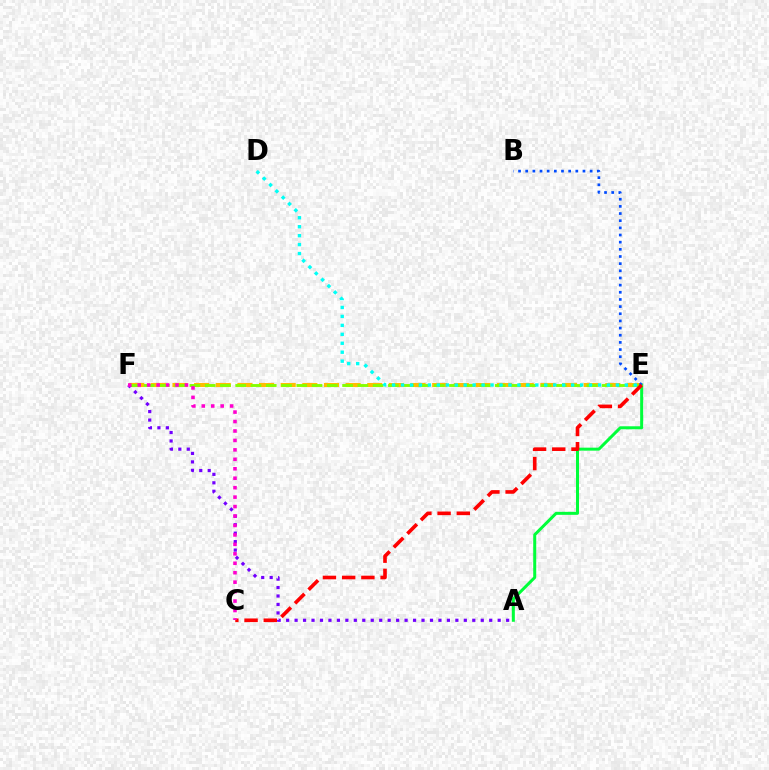{('A', 'E'): [{'color': '#00ff39', 'line_style': 'solid', 'thickness': 2.16}], ('E', 'F'): [{'color': '#ffbd00', 'line_style': 'dashed', 'thickness': 2.94}, {'color': '#84ff00', 'line_style': 'dashed', 'thickness': 2.07}], ('A', 'F'): [{'color': '#7200ff', 'line_style': 'dotted', 'thickness': 2.3}], ('D', 'E'): [{'color': '#00fff6', 'line_style': 'dotted', 'thickness': 2.43}], ('B', 'E'): [{'color': '#004bff', 'line_style': 'dotted', 'thickness': 1.94}], ('C', 'E'): [{'color': '#ff0000', 'line_style': 'dashed', 'thickness': 2.61}], ('C', 'F'): [{'color': '#ff00cf', 'line_style': 'dotted', 'thickness': 2.57}]}